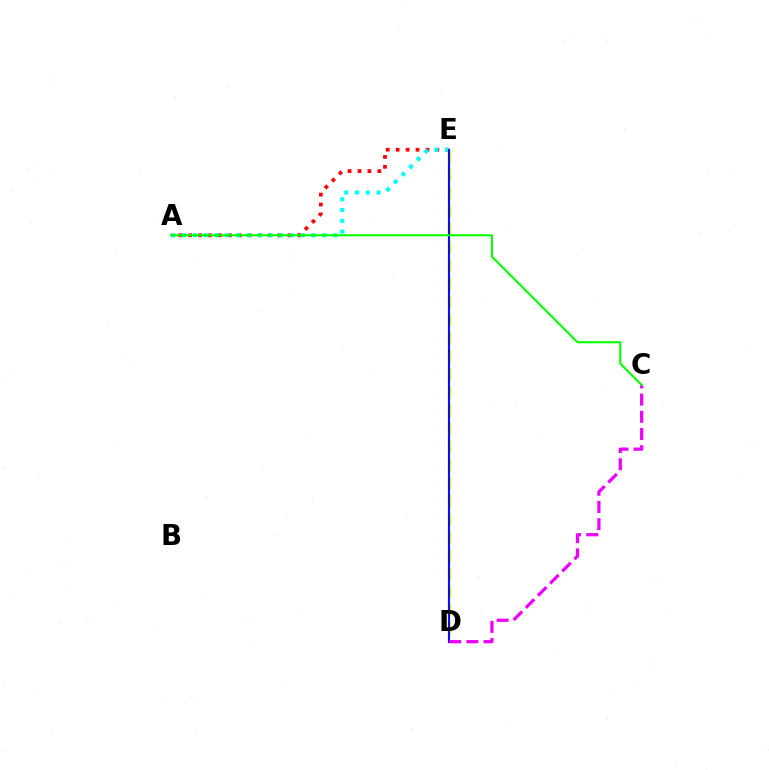{('A', 'E'): [{'color': '#ff0000', 'line_style': 'dotted', 'thickness': 2.7}, {'color': '#00fff6', 'line_style': 'dotted', 'thickness': 2.93}], ('D', 'E'): [{'color': '#fcf500', 'line_style': 'dashed', 'thickness': 2.46}, {'color': '#0010ff', 'line_style': 'solid', 'thickness': 1.52}], ('C', 'D'): [{'color': '#ee00ff', 'line_style': 'dashed', 'thickness': 2.34}], ('A', 'C'): [{'color': '#08ff00', 'line_style': 'solid', 'thickness': 1.52}]}